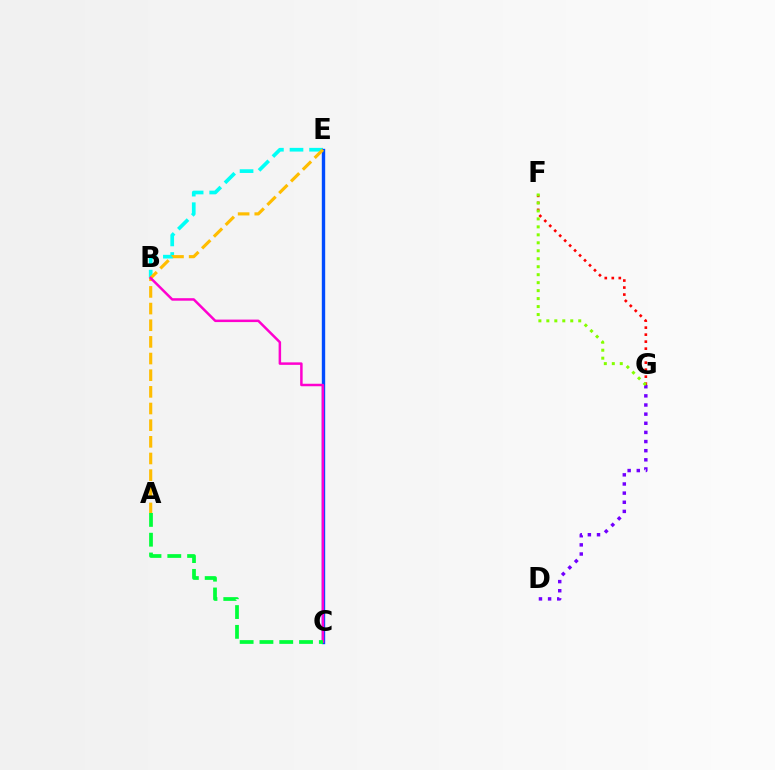{('B', 'E'): [{'color': '#00fff6', 'line_style': 'dashed', 'thickness': 2.66}], ('C', 'E'): [{'color': '#004bff', 'line_style': 'solid', 'thickness': 2.43}], ('D', 'G'): [{'color': '#7200ff', 'line_style': 'dotted', 'thickness': 2.48}], ('F', 'G'): [{'color': '#ff0000', 'line_style': 'dotted', 'thickness': 1.9}, {'color': '#84ff00', 'line_style': 'dotted', 'thickness': 2.17}], ('A', 'E'): [{'color': '#ffbd00', 'line_style': 'dashed', 'thickness': 2.26}], ('B', 'C'): [{'color': '#ff00cf', 'line_style': 'solid', 'thickness': 1.8}], ('A', 'C'): [{'color': '#00ff39', 'line_style': 'dashed', 'thickness': 2.69}]}